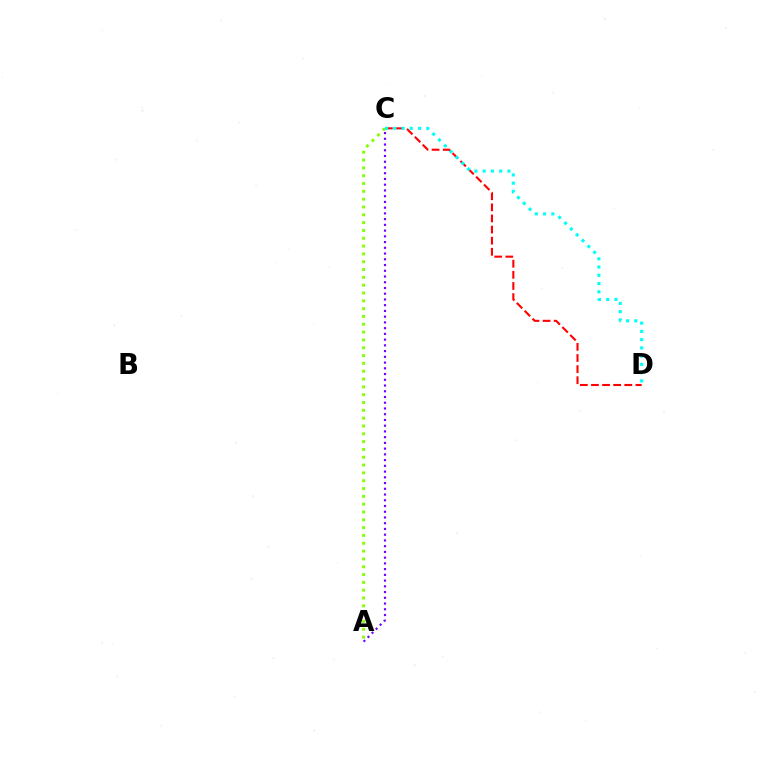{('C', 'D'): [{'color': '#ff0000', 'line_style': 'dashed', 'thickness': 1.51}, {'color': '#00fff6', 'line_style': 'dotted', 'thickness': 2.24}], ('A', 'C'): [{'color': '#84ff00', 'line_style': 'dotted', 'thickness': 2.12}, {'color': '#7200ff', 'line_style': 'dotted', 'thickness': 1.56}]}